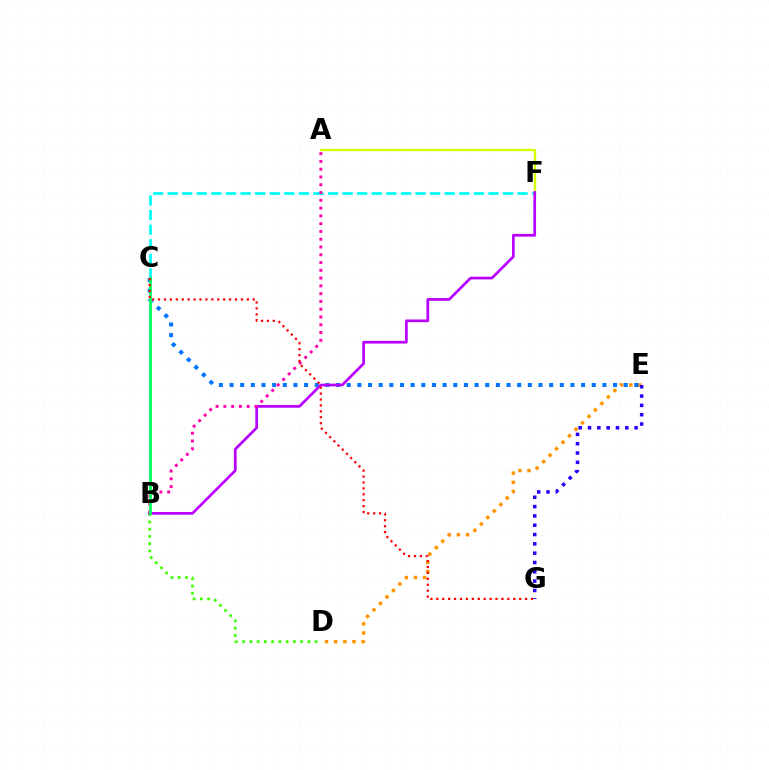{('C', 'F'): [{'color': '#00fff6', 'line_style': 'dashed', 'thickness': 1.98}], ('A', 'F'): [{'color': '#d1ff00', 'line_style': 'solid', 'thickness': 1.72}], ('B', 'D'): [{'color': '#3dff00', 'line_style': 'dotted', 'thickness': 1.97}], ('D', 'E'): [{'color': '#ff9400', 'line_style': 'dotted', 'thickness': 2.48}], ('C', 'E'): [{'color': '#0074ff', 'line_style': 'dotted', 'thickness': 2.89}], ('B', 'F'): [{'color': '#b900ff', 'line_style': 'solid', 'thickness': 1.94}], ('A', 'B'): [{'color': '#ff00ac', 'line_style': 'dotted', 'thickness': 2.11}], ('B', 'C'): [{'color': '#00ff5c', 'line_style': 'solid', 'thickness': 1.99}], ('C', 'G'): [{'color': '#ff0000', 'line_style': 'dotted', 'thickness': 1.61}], ('E', 'G'): [{'color': '#2500ff', 'line_style': 'dotted', 'thickness': 2.53}]}